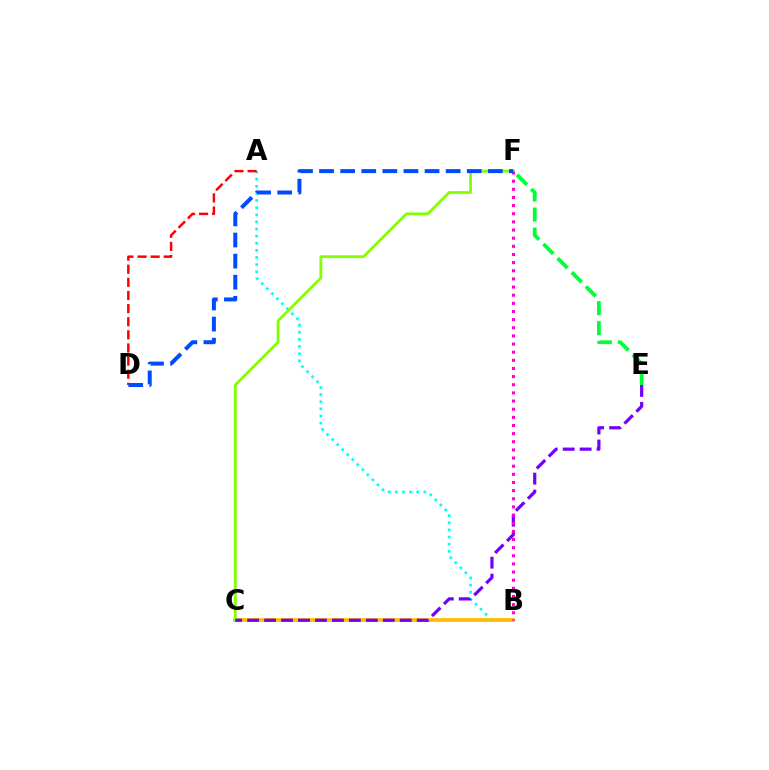{('A', 'B'): [{'color': '#00fff6', 'line_style': 'dotted', 'thickness': 1.93}], ('A', 'D'): [{'color': '#ff0000', 'line_style': 'dashed', 'thickness': 1.78}], ('E', 'F'): [{'color': '#00ff39', 'line_style': 'dashed', 'thickness': 2.72}], ('B', 'C'): [{'color': '#ffbd00', 'line_style': 'solid', 'thickness': 2.69}], ('C', 'F'): [{'color': '#84ff00', 'line_style': 'solid', 'thickness': 2.03}], ('C', 'E'): [{'color': '#7200ff', 'line_style': 'dashed', 'thickness': 2.3}], ('B', 'F'): [{'color': '#ff00cf', 'line_style': 'dotted', 'thickness': 2.21}], ('D', 'F'): [{'color': '#004bff', 'line_style': 'dashed', 'thickness': 2.87}]}